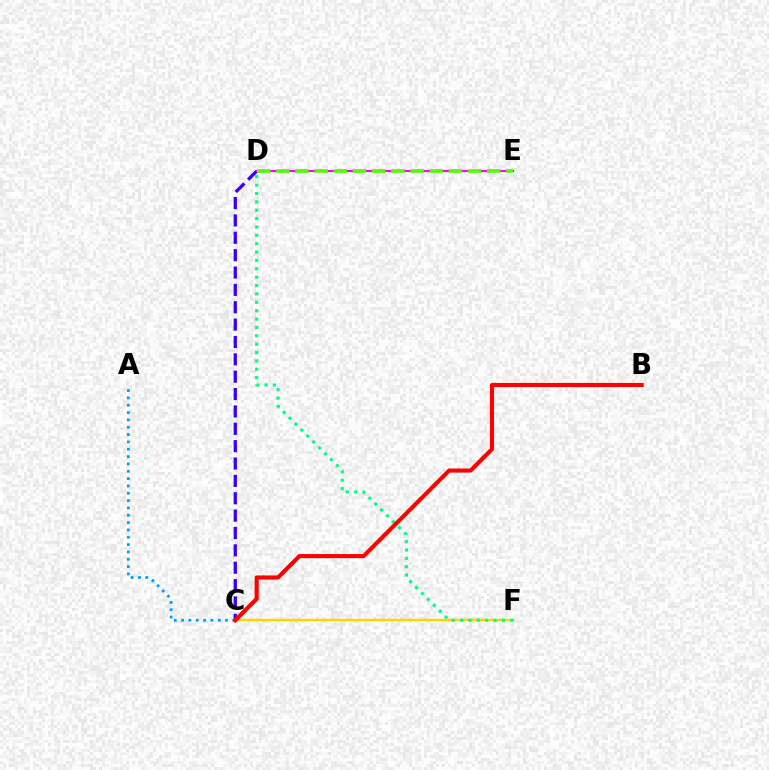{('C', 'D'): [{'color': '#3700ff', 'line_style': 'dashed', 'thickness': 2.36}], ('C', 'F'): [{'color': '#ffd500', 'line_style': 'solid', 'thickness': 1.78}], ('D', 'E'): [{'color': '#ff00ed', 'line_style': 'solid', 'thickness': 1.51}, {'color': '#4fff00', 'line_style': 'dashed', 'thickness': 2.6}], ('A', 'C'): [{'color': '#009eff', 'line_style': 'dotted', 'thickness': 1.99}], ('D', 'F'): [{'color': '#00ff86', 'line_style': 'dotted', 'thickness': 2.27}], ('B', 'C'): [{'color': '#ff0000', 'line_style': 'solid', 'thickness': 2.96}]}